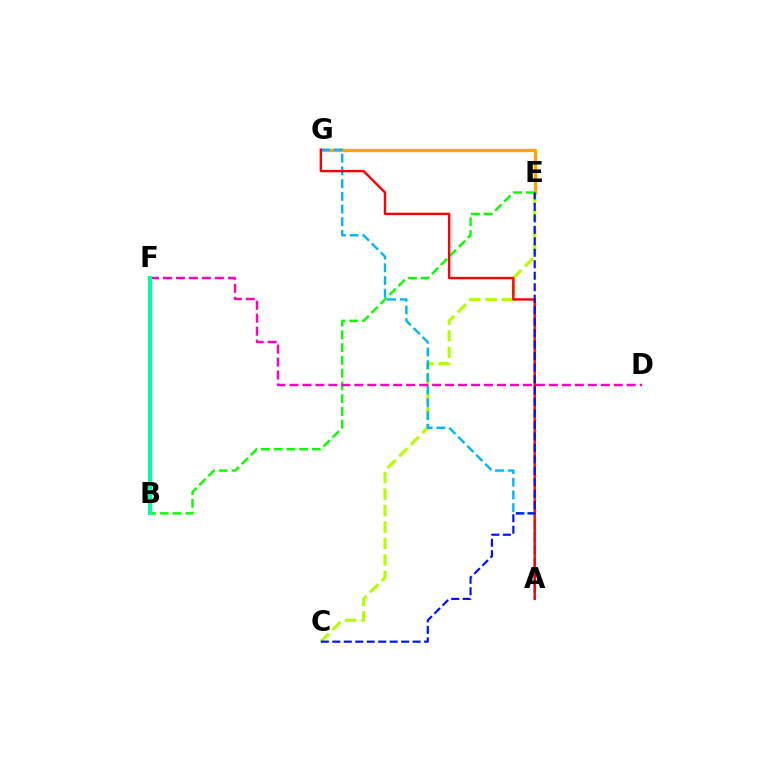{('B', 'F'): [{'color': '#9b00ff', 'line_style': 'dashed', 'thickness': 1.79}, {'color': '#00ff9d', 'line_style': 'solid', 'thickness': 2.89}], ('E', 'G'): [{'color': '#ffa500', 'line_style': 'solid', 'thickness': 2.39}], ('C', 'E'): [{'color': '#b3ff00', 'line_style': 'dashed', 'thickness': 2.23}, {'color': '#0010ff', 'line_style': 'dashed', 'thickness': 1.56}], ('B', 'E'): [{'color': '#08ff00', 'line_style': 'dashed', 'thickness': 1.73}], ('A', 'G'): [{'color': '#00b5ff', 'line_style': 'dashed', 'thickness': 1.73}, {'color': '#ff0000', 'line_style': 'solid', 'thickness': 1.72}], ('D', 'F'): [{'color': '#ff00bd', 'line_style': 'dashed', 'thickness': 1.76}]}